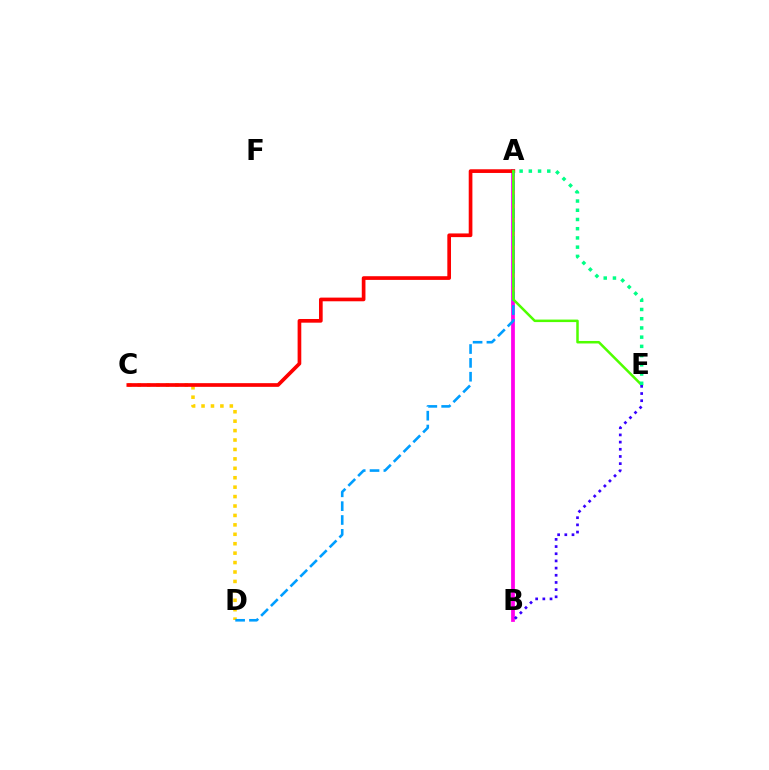{('C', 'D'): [{'color': '#ffd500', 'line_style': 'dotted', 'thickness': 2.56}], ('A', 'B'): [{'color': '#ff00ed', 'line_style': 'solid', 'thickness': 2.7}], ('A', 'C'): [{'color': '#ff0000', 'line_style': 'solid', 'thickness': 2.65}], ('A', 'D'): [{'color': '#009eff', 'line_style': 'dashed', 'thickness': 1.88}], ('A', 'E'): [{'color': '#4fff00', 'line_style': 'solid', 'thickness': 1.81}, {'color': '#00ff86', 'line_style': 'dotted', 'thickness': 2.51}], ('B', 'E'): [{'color': '#3700ff', 'line_style': 'dotted', 'thickness': 1.95}]}